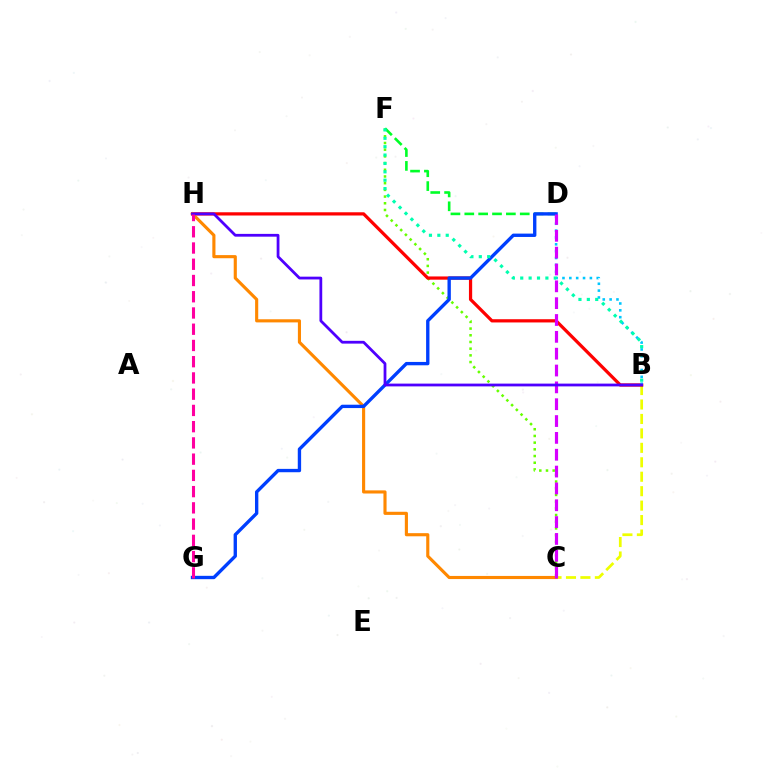{('B', 'C'): [{'color': '#eeff00', 'line_style': 'dashed', 'thickness': 1.96}], ('C', 'F'): [{'color': '#66ff00', 'line_style': 'dotted', 'thickness': 1.82}], ('B', 'H'): [{'color': '#ff0000', 'line_style': 'solid', 'thickness': 2.32}, {'color': '#4f00ff', 'line_style': 'solid', 'thickness': 2.0}], ('B', 'D'): [{'color': '#00c7ff', 'line_style': 'dotted', 'thickness': 1.86}], ('C', 'H'): [{'color': '#ff8800', 'line_style': 'solid', 'thickness': 2.25}], ('D', 'F'): [{'color': '#00ff27', 'line_style': 'dashed', 'thickness': 1.88}], ('D', 'G'): [{'color': '#003fff', 'line_style': 'solid', 'thickness': 2.41}], ('C', 'D'): [{'color': '#d600ff', 'line_style': 'dashed', 'thickness': 2.29}], ('G', 'H'): [{'color': '#ff00a0', 'line_style': 'dashed', 'thickness': 2.21}], ('B', 'F'): [{'color': '#00ffaf', 'line_style': 'dotted', 'thickness': 2.28}]}